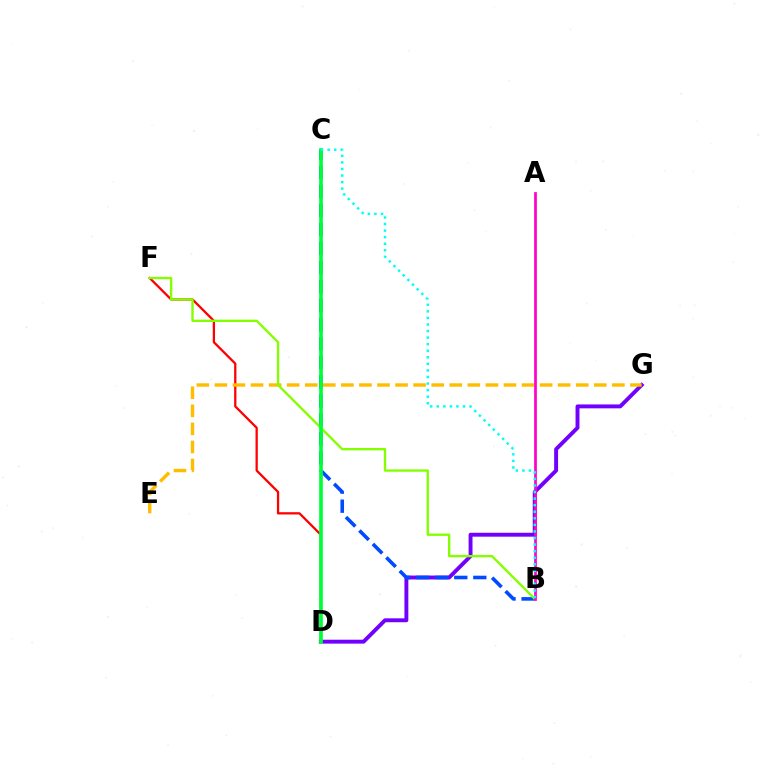{('D', 'G'): [{'color': '#7200ff', 'line_style': 'solid', 'thickness': 2.81}], ('D', 'F'): [{'color': '#ff0000', 'line_style': 'solid', 'thickness': 1.64}], ('B', 'C'): [{'color': '#004bff', 'line_style': 'dashed', 'thickness': 2.59}, {'color': '#00fff6', 'line_style': 'dotted', 'thickness': 1.78}], ('E', 'G'): [{'color': '#ffbd00', 'line_style': 'dashed', 'thickness': 2.45}], ('B', 'F'): [{'color': '#84ff00', 'line_style': 'solid', 'thickness': 1.69}], ('A', 'B'): [{'color': '#ff00cf', 'line_style': 'solid', 'thickness': 1.96}], ('C', 'D'): [{'color': '#00ff39', 'line_style': 'solid', 'thickness': 2.65}]}